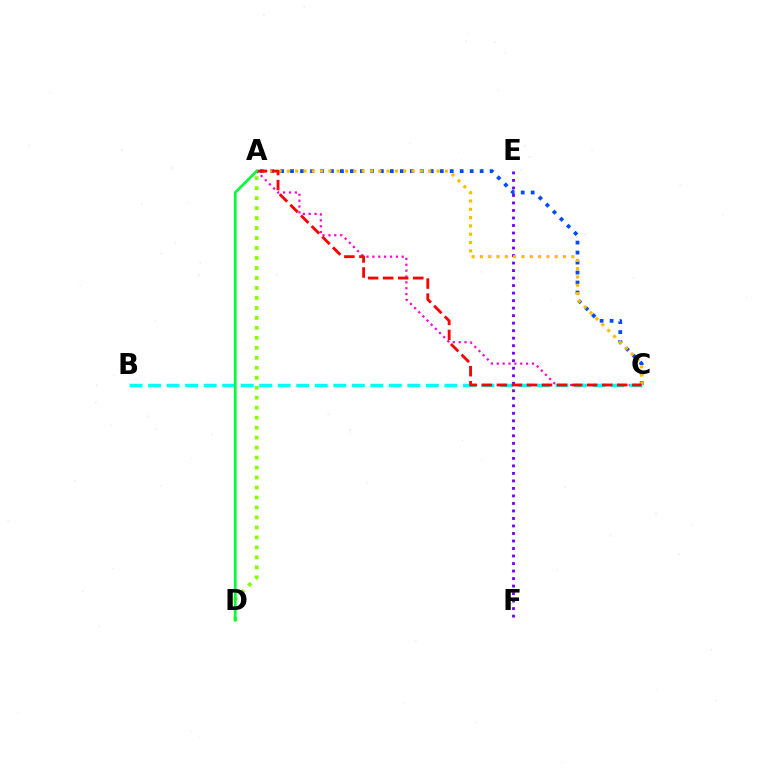{('A', 'C'): [{'color': '#ff00cf', 'line_style': 'dotted', 'thickness': 1.59}, {'color': '#004bff', 'line_style': 'dotted', 'thickness': 2.71}, {'color': '#ffbd00', 'line_style': 'dotted', 'thickness': 2.26}, {'color': '#ff0000', 'line_style': 'dashed', 'thickness': 2.04}], ('E', 'F'): [{'color': '#7200ff', 'line_style': 'dotted', 'thickness': 2.04}], ('A', 'D'): [{'color': '#84ff00', 'line_style': 'dotted', 'thickness': 2.71}, {'color': '#00ff39', 'line_style': 'solid', 'thickness': 1.96}], ('B', 'C'): [{'color': '#00fff6', 'line_style': 'dashed', 'thickness': 2.52}]}